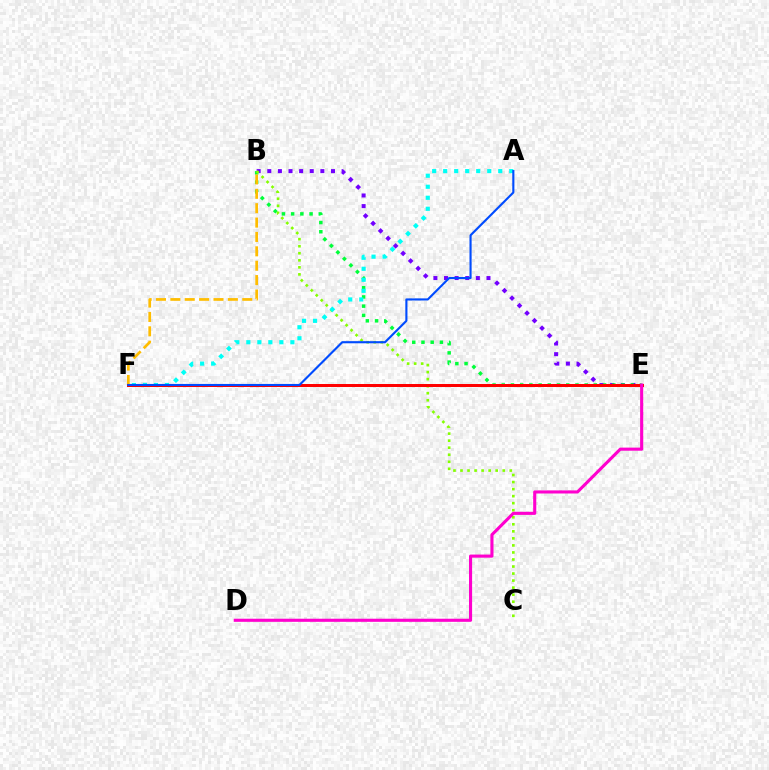{('B', 'E'): [{'color': '#7200ff', 'line_style': 'dotted', 'thickness': 2.88}, {'color': '#00ff39', 'line_style': 'dotted', 'thickness': 2.5}], ('B', 'C'): [{'color': '#84ff00', 'line_style': 'dotted', 'thickness': 1.91}], ('B', 'F'): [{'color': '#ffbd00', 'line_style': 'dashed', 'thickness': 1.95}], ('A', 'F'): [{'color': '#00fff6', 'line_style': 'dotted', 'thickness': 2.99}, {'color': '#004bff', 'line_style': 'solid', 'thickness': 1.53}], ('E', 'F'): [{'color': '#ff0000', 'line_style': 'solid', 'thickness': 2.16}], ('D', 'E'): [{'color': '#ff00cf', 'line_style': 'solid', 'thickness': 2.23}]}